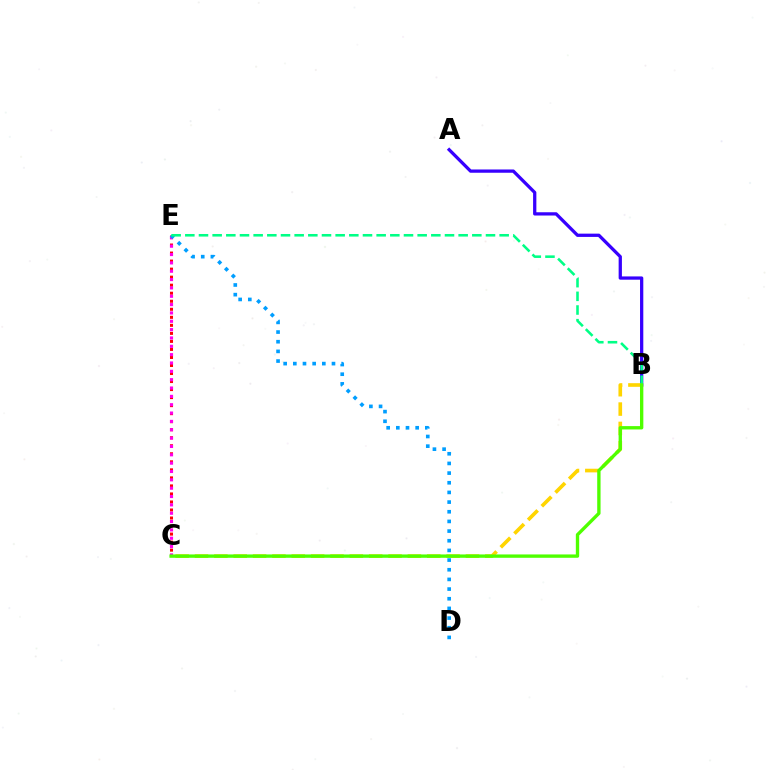{('C', 'E'): [{'color': '#ff0000', 'line_style': 'dotted', 'thickness': 2.18}, {'color': '#ff00ed', 'line_style': 'dotted', 'thickness': 2.27}], ('A', 'B'): [{'color': '#3700ff', 'line_style': 'solid', 'thickness': 2.36}], ('B', 'C'): [{'color': '#ffd500', 'line_style': 'dashed', 'thickness': 2.63}, {'color': '#4fff00', 'line_style': 'solid', 'thickness': 2.41}], ('D', 'E'): [{'color': '#009eff', 'line_style': 'dotted', 'thickness': 2.63}], ('B', 'E'): [{'color': '#00ff86', 'line_style': 'dashed', 'thickness': 1.86}]}